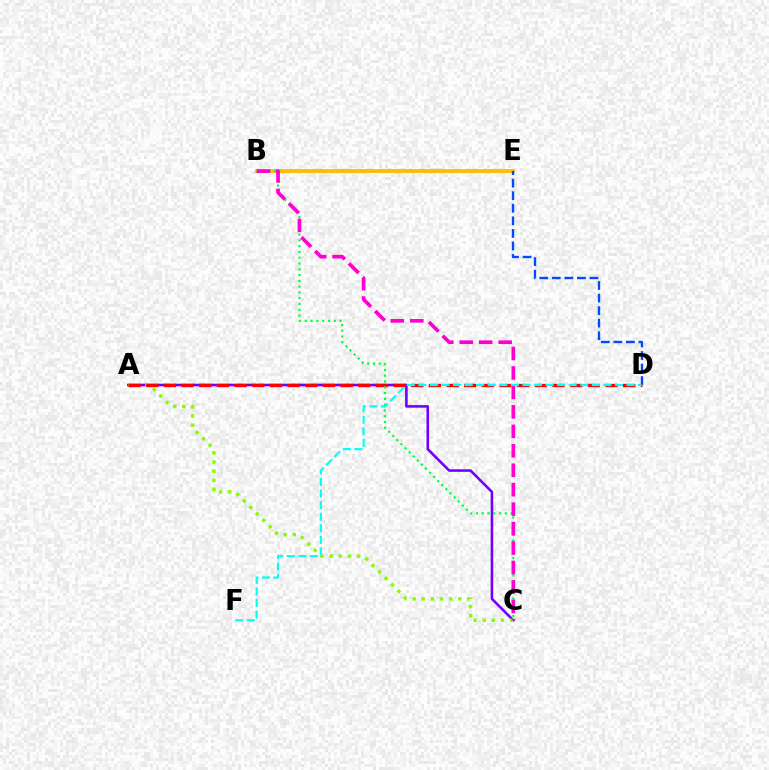{('A', 'C'): [{'color': '#7200ff', 'line_style': 'solid', 'thickness': 1.86}, {'color': '#84ff00', 'line_style': 'dotted', 'thickness': 2.49}], ('B', 'E'): [{'color': '#ffbd00', 'line_style': 'solid', 'thickness': 2.77}], ('D', 'E'): [{'color': '#004bff', 'line_style': 'dashed', 'thickness': 1.71}], ('A', 'D'): [{'color': '#ff0000', 'line_style': 'dashed', 'thickness': 2.4}], ('B', 'C'): [{'color': '#00ff39', 'line_style': 'dotted', 'thickness': 1.57}, {'color': '#ff00cf', 'line_style': 'dashed', 'thickness': 2.64}], ('D', 'F'): [{'color': '#00fff6', 'line_style': 'dashed', 'thickness': 1.57}]}